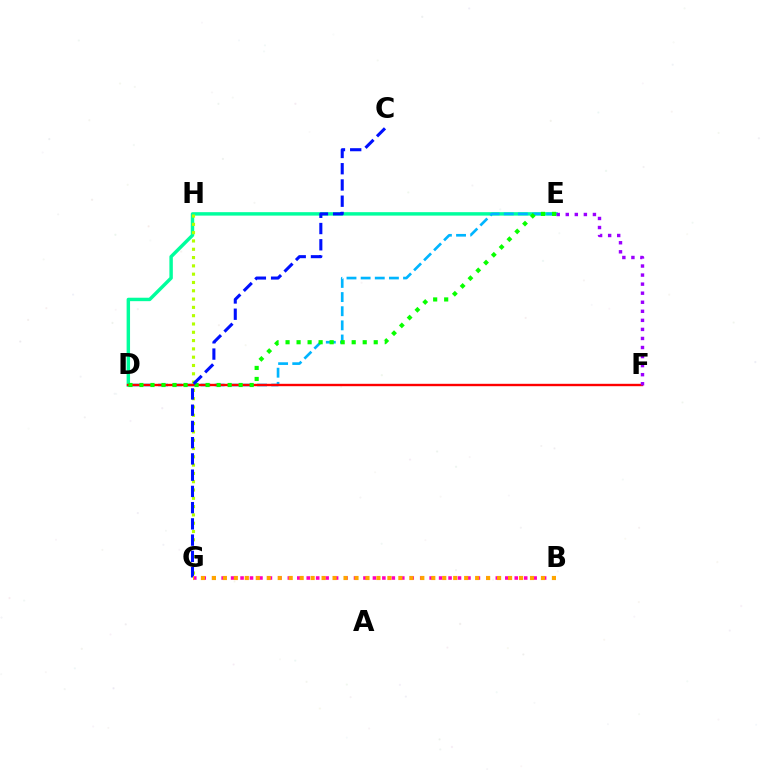{('B', 'G'): [{'color': '#ff00bd', 'line_style': 'dotted', 'thickness': 2.57}, {'color': '#ffa500', 'line_style': 'dotted', 'thickness': 2.98}], ('D', 'E'): [{'color': '#00ff9d', 'line_style': 'solid', 'thickness': 2.48}, {'color': '#00b5ff', 'line_style': 'dashed', 'thickness': 1.92}, {'color': '#08ff00', 'line_style': 'dotted', 'thickness': 2.99}], ('D', 'F'): [{'color': '#ff0000', 'line_style': 'solid', 'thickness': 1.72}], ('E', 'F'): [{'color': '#9b00ff', 'line_style': 'dotted', 'thickness': 2.46}], ('G', 'H'): [{'color': '#b3ff00', 'line_style': 'dotted', 'thickness': 2.26}], ('C', 'G'): [{'color': '#0010ff', 'line_style': 'dashed', 'thickness': 2.21}]}